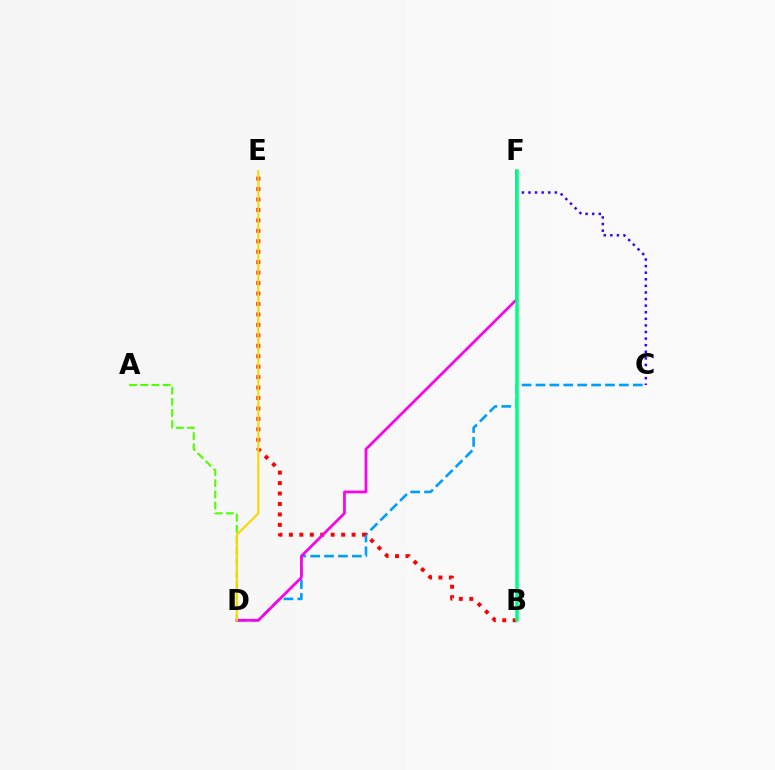{('C', 'D'): [{'color': '#009eff', 'line_style': 'dashed', 'thickness': 1.89}], ('B', 'E'): [{'color': '#ff0000', 'line_style': 'dotted', 'thickness': 2.84}], ('C', 'F'): [{'color': '#3700ff', 'line_style': 'dotted', 'thickness': 1.79}], ('A', 'D'): [{'color': '#4fff00', 'line_style': 'dashed', 'thickness': 1.52}], ('D', 'F'): [{'color': '#ff00ed', 'line_style': 'solid', 'thickness': 1.96}], ('B', 'F'): [{'color': '#00ff86', 'line_style': 'solid', 'thickness': 2.53}], ('D', 'E'): [{'color': '#ffd500', 'line_style': 'solid', 'thickness': 1.52}]}